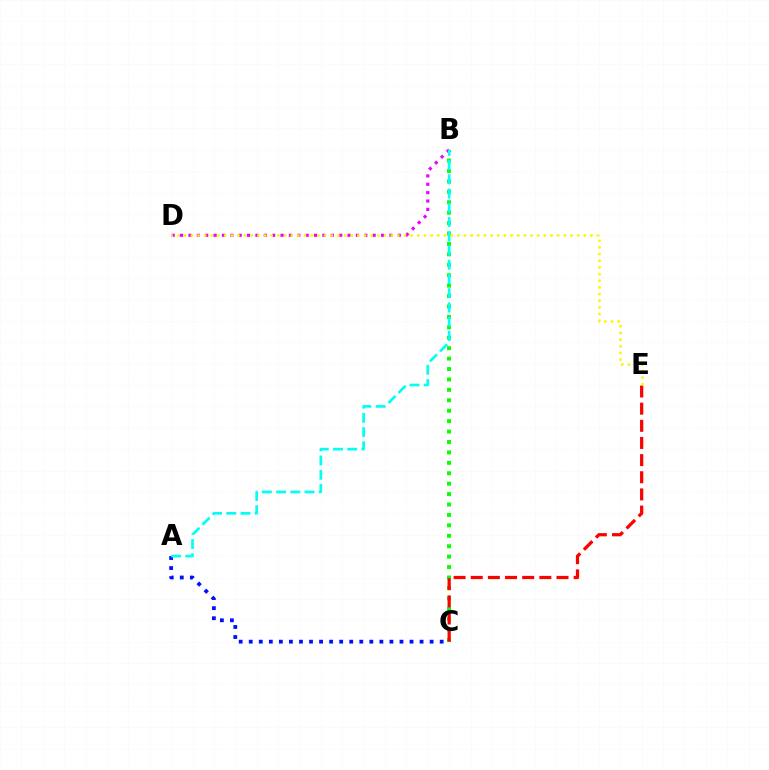{('A', 'C'): [{'color': '#0010ff', 'line_style': 'dotted', 'thickness': 2.73}], ('B', 'C'): [{'color': '#08ff00', 'line_style': 'dotted', 'thickness': 2.83}], ('B', 'D'): [{'color': '#ee00ff', 'line_style': 'dotted', 'thickness': 2.27}], ('A', 'B'): [{'color': '#00fff6', 'line_style': 'dashed', 'thickness': 1.93}], ('C', 'E'): [{'color': '#ff0000', 'line_style': 'dashed', 'thickness': 2.33}], ('D', 'E'): [{'color': '#fcf500', 'line_style': 'dotted', 'thickness': 1.81}]}